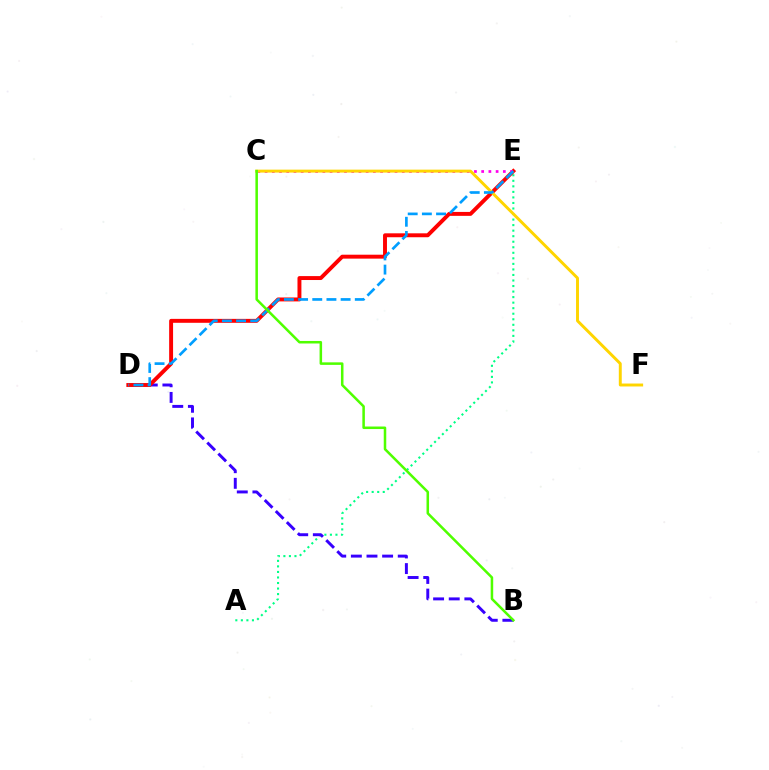{('A', 'E'): [{'color': '#00ff86', 'line_style': 'dotted', 'thickness': 1.5}], ('B', 'D'): [{'color': '#3700ff', 'line_style': 'dashed', 'thickness': 2.12}], ('D', 'E'): [{'color': '#ff0000', 'line_style': 'solid', 'thickness': 2.83}, {'color': '#009eff', 'line_style': 'dashed', 'thickness': 1.93}], ('C', 'E'): [{'color': '#ff00ed', 'line_style': 'dotted', 'thickness': 1.96}], ('C', 'F'): [{'color': '#ffd500', 'line_style': 'solid', 'thickness': 2.11}], ('B', 'C'): [{'color': '#4fff00', 'line_style': 'solid', 'thickness': 1.82}]}